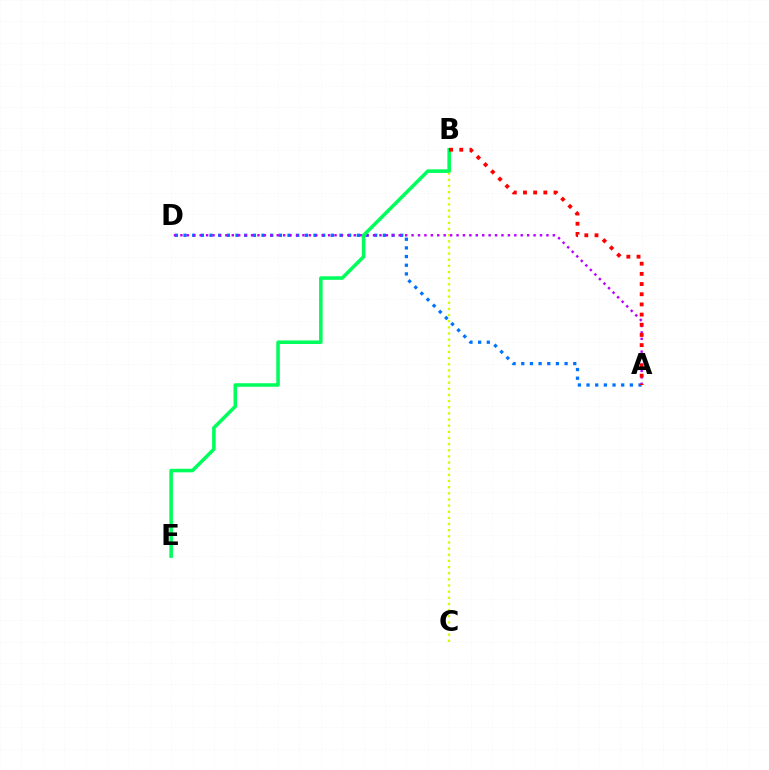{('A', 'D'): [{'color': '#0074ff', 'line_style': 'dotted', 'thickness': 2.35}, {'color': '#b900ff', 'line_style': 'dotted', 'thickness': 1.74}], ('B', 'C'): [{'color': '#d1ff00', 'line_style': 'dotted', 'thickness': 1.67}], ('B', 'E'): [{'color': '#00ff5c', 'line_style': 'solid', 'thickness': 2.56}], ('A', 'B'): [{'color': '#ff0000', 'line_style': 'dotted', 'thickness': 2.77}]}